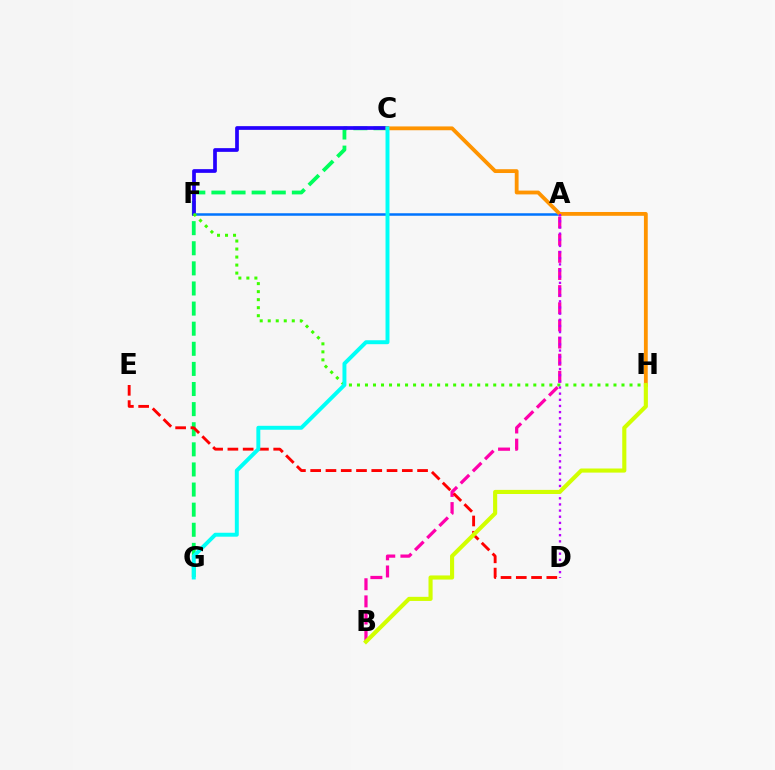{('C', 'G'): [{'color': '#00ff5c', 'line_style': 'dashed', 'thickness': 2.73}, {'color': '#00fff6', 'line_style': 'solid', 'thickness': 2.84}], ('C', 'F'): [{'color': '#2500ff', 'line_style': 'solid', 'thickness': 2.67}], ('A', 'F'): [{'color': '#0074ff', 'line_style': 'solid', 'thickness': 1.8}], ('C', 'H'): [{'color': '#ff9400', 'line_style': 'solid', 'thickness': 2.75}], ('A', 'B'): [{'color': '#ff00ac', 'line_style': 'dashed', 'thickness': 2.33}], ('F', 'H'): [{'color': '#3dff00', 'line_style': 'dotted', 'thickness': 2.18}], ('D', 'E'): [{'color': '#ff0000', 'line_style': 'dashed', 'thickness': 2.07}], ('A', 'D'): [{'color': '#b900ff', 'line_style': 'dotted', 'thickness': 1.67}], ('B', 'H'): [{'color': '#d1ff00', 'line_style': 'solid', 'thickness': 2.96}]}